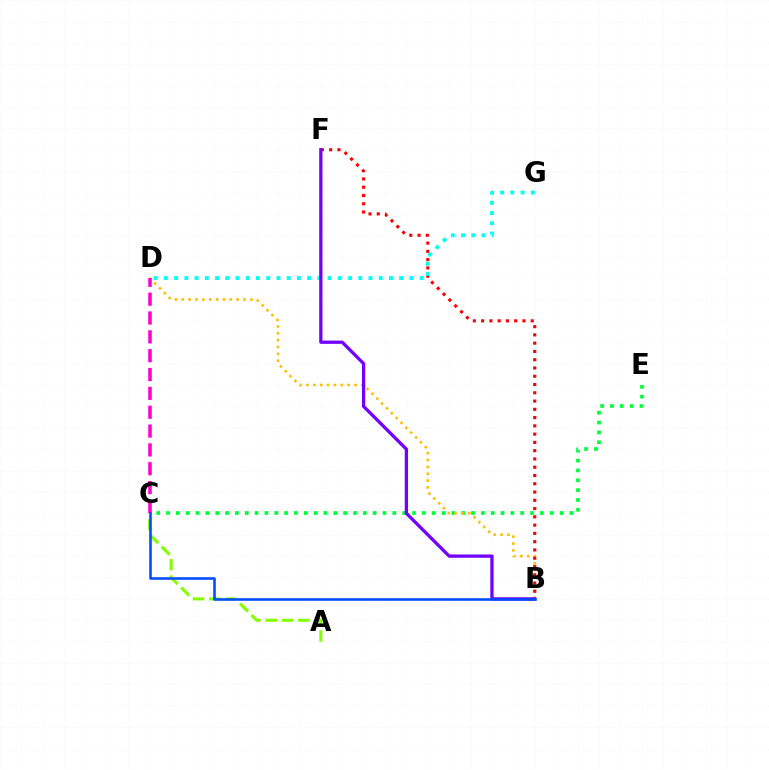{('C', 'E'): [{'color': '#00ff39', 'line_style': 'dotted', 'thickness': 2.67}], ('B', 'D'): [{'color': '#ffbd00', 'line_style': 'dotted', 'thickness': 1.86}], ('A', 'C'): [{'color': '#84ff00', 'line_style': 'dashed', 'thickness': 2.22}], ('B', 'F'): [{'color': '#ff0000', 'line_style': 'dotted', 'thickness': 2.25}, {'color': '#7200ff', 'line_style': 'solid', 'thickness': 2.36}], ('D', 'G'): [{'color': '#00fff6', 'line_style': 'dotted', 'thickness': 2.78}], ('C', 'D'): [{'color': '#ff00cf', 'line_style': 'dashed', 'thickness': 2.56}], ('B', 'C'): [{'color': '#004bff', 'line_style': 'solid', 'thickness': 1.85}]}